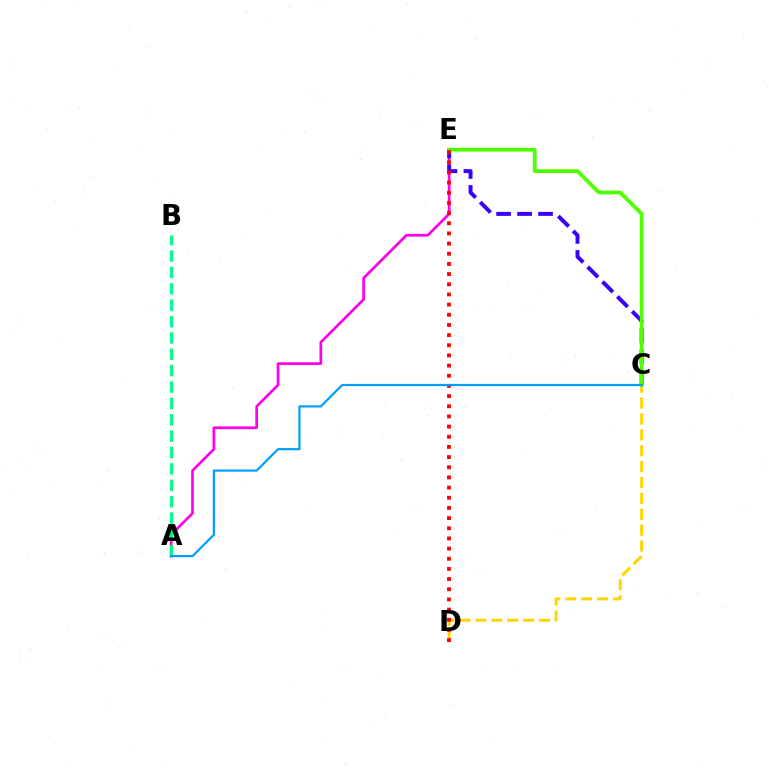{('A', 'E'): [{'color': '#ff00ed', 'line_style': 'solid', 'thickness': 1.95}], ('C', 'D'): [{'color': '#ffd500', 'line_style': 'dashed', 'thickness': 2.16}], ('A', 'B'): [{'color': '#00ff86', 'line_style': 'dashed', 'thickness': 2.22}], ('C', 'E'): [{'color': '#3700ff', 'line_style': 'dashed', 'thickness': 2.85}, {'color': '#4fff00', 'line_style': 'solid', 'thickness': 2.74}], ('D', 'E'): [{'color': '#ff0000', 'line_style': 'dotted', 'thickness': 2.76}], ('A', 'C'): [{'color': '#009eff', 'line_style': 'solid', 'thickness': 1.58}]}